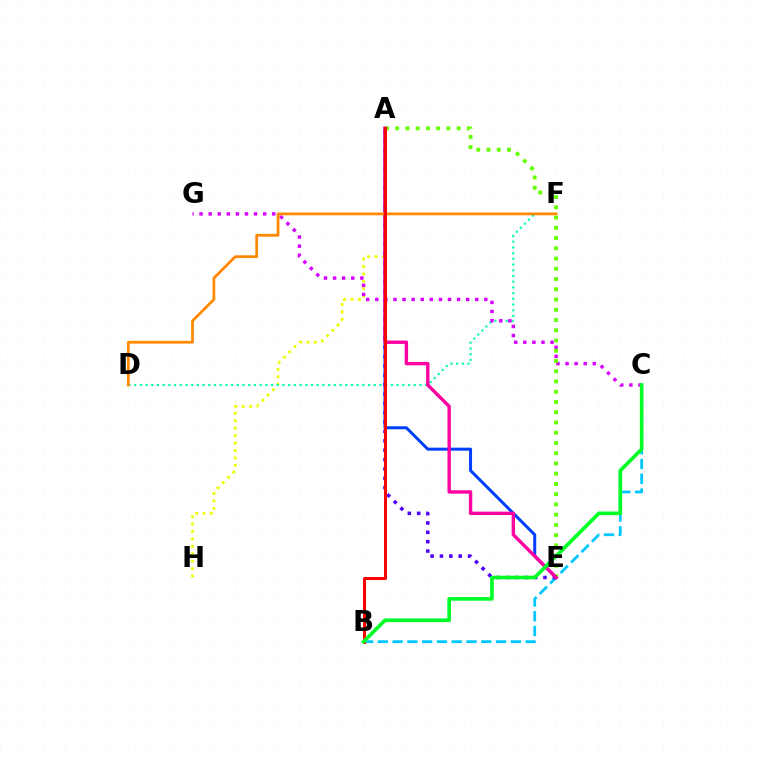{('B', 'C'): [{'color': '#00c7ff', 'line_style': 'dashed', 'thickness': 2.01}, {'color': '#00ff27', 'line_style': 'solid', 'thickness': 2.62}], ('A', 'E'): [{'color': '#4f00ff', 'line_style': 'dotted', 'thickness': 2.54}, {'color': '#003fff', 'line_style': 'solid', 'thickness': 2.16}, {'color': '#66ff00', 'line_style': 'dotted', 'thickness': 2.78}, {'color': '#ff00a0', 'line_style': 'solid', 'thickness': 2.43}], ('A', 'H'): [{'color': '#eeff00', 'line_style': 'dotted', 'thickness': 2.02}], ('D', 'F'): [{'color': '#00ffaf', 'line_style': 'dotted', 'thickness': 1.55}, {'color': '#ff8800', 'line_style': 'solid', 'thickness': 1.99}], ('C', 'G'): [{'color': '#d600ff', 'line_style': 'dotted', 'thickness': 2.47}], ('A', 'B'): [{'color': '#ff0000', 'line_style': 'solid', 'thickness': 2.16}]}